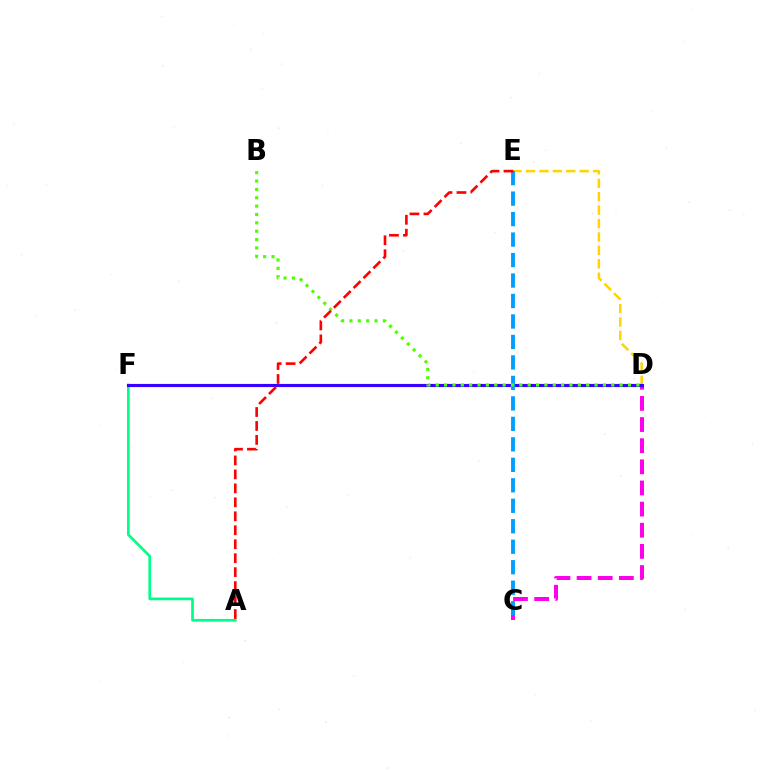{('D', 'E'): [{'color': '#ffd500', 'line_style': 'dashed', 'thickness': 1.82}], ('A', 'F'): [{'color': '#00ff86', 'line_style': 'solid', 'thickness': 1.94}], ('C', 'D'): [{'color': '#ff00ed', 'line_style': 'dashed', 'thickness': 2.87}], ('D', 'F'): [{'color': '#3700ff', 'line_style': 'solid', 'thickness': 2.26}], ('C', 'E'): [{'color': '#009eff', 'line_style': 'dashed', 'thickness': 2.78}], ('B', 'D'): [{'color': '#4fff00', 'line_style': 'dotted', 'thickness': 2.27}], ('A', 'E'): [{'color': '#ff0000', 'line_style': 'dashed', 'thickness': 1.9}]}